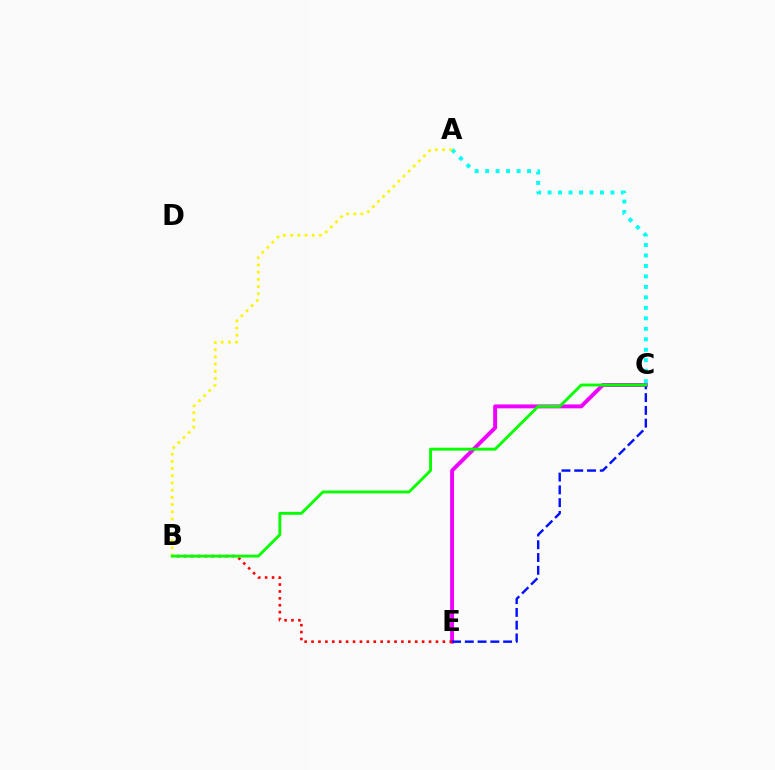{('C', 'E'): [{'color': '#ee00ff', 'line_style': 'solid', 'thickness': 2.83}, {'color': '#0010ff', 'line_style': 'dashed', 'thickness': 1.73}], ('B', 'E'): [{'color': '#ff0000', 'line_style': 'dotted', 'thickness': 1.88}], ('A', 'C'): [{'color': '#00fff6', 'line_style': 'dotted', 'thickness': 2.85}], ('A', 'B'): [{'color': '#fcf500', 'line_style': 'dotted', 'thickness': 1.96}], ('B', 'C'): [{'color': '#08ff00', 'line_style': 'solid', 'thickness': 2.08}]}